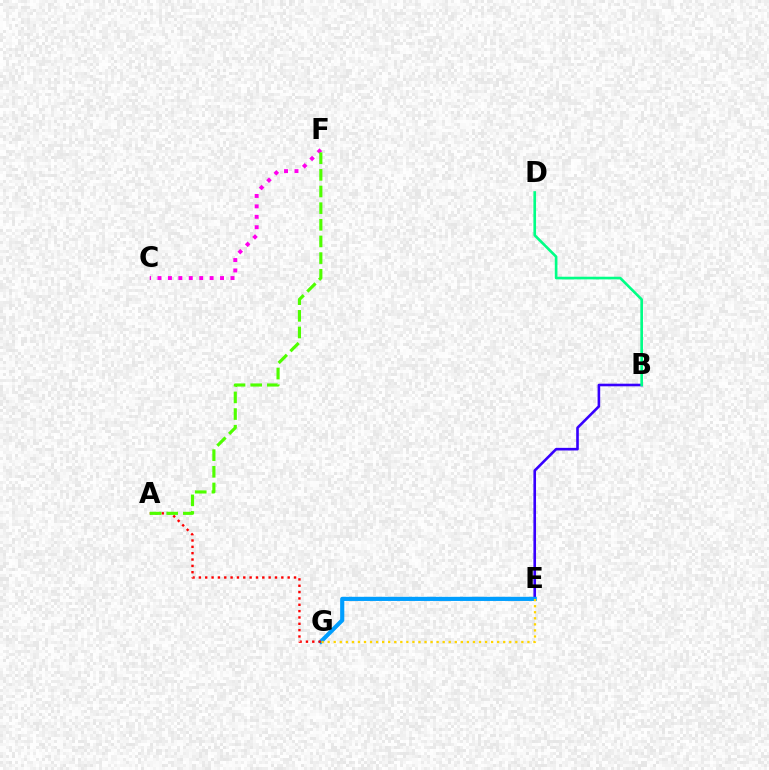{('B', 'E'): [{'color': '#3700ff', 'line_style': 'solid', 'thickness': 1.88}], ('B', 'D'): [{'color': '#00ff86', 'line_style': 'solid', 'thickness': 1.9}], ('E', 'G'): [{'color': '#009eff', 'line_style': 'solid', 'thickness': 2.98}, {'color': '#ffd500', 'line_style': 'dotted', 'thickness': 1.64}], ('A', 'G'): [{'color': '#ff0000', 'line_style': 'dotted', 'thickness': 1.72}], ('C', 'F'): [{'color': '#ff00ed', 'line_style': 'dotted', 'thickness': 2.83}], ('A', 'F'): [{'color': '#4fff00', 'line_style': 'dashed', 'thickness': 2.26}]}